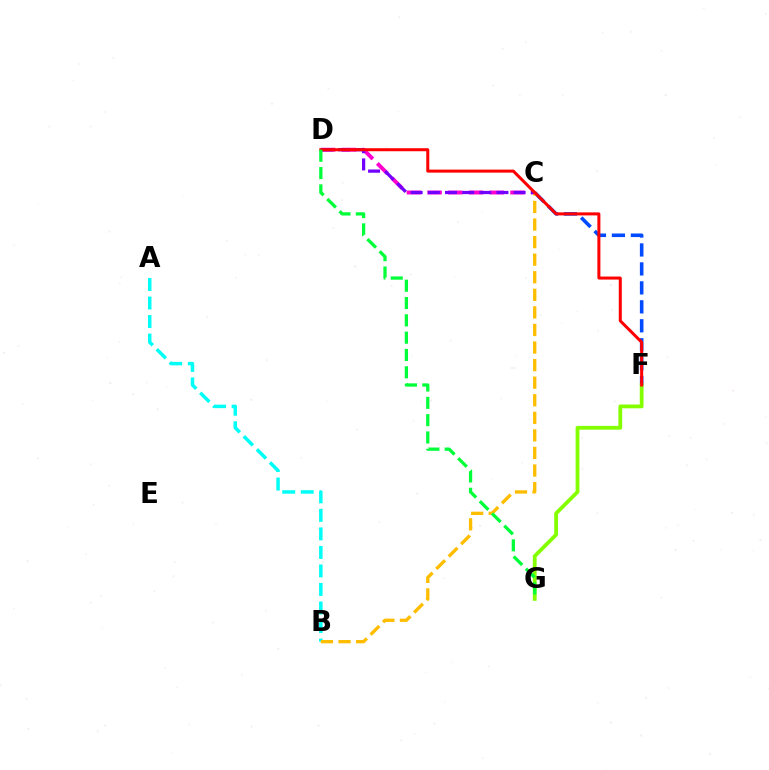{('C', 'F'): [{'color': '#004bff', 'line_style': 'dashed', 'thickness': 2.58}], ('A', 'B'): [{'color': '#00fff6', 'line_style': 'dashed', 'thickness': 2.52}], ('C', 'D'): [{'color': '#ff00cf', 'line_style': 'dashed', 'thickness': 2.81}, {'color': '#7200ff', 'line_style': 'dashed', 'thickness': 2.33}], ('B', 'C'): [{'color': '#ffbd00', 'line_style': 'dashed', 'thickness': 2.39}], ('F', 'G'): [{'color': '#84ff00', 'line_style': 'solid', 'thickness': 2.73}], ('D', 'F'): [{'color': '#ff0000', 'line_style': 'solid', 'thickness': 2.17}], ('D', 'G'): [{'color': '#00ff39', 'line_style': 'dashed', 'thickness': 2.35}]}